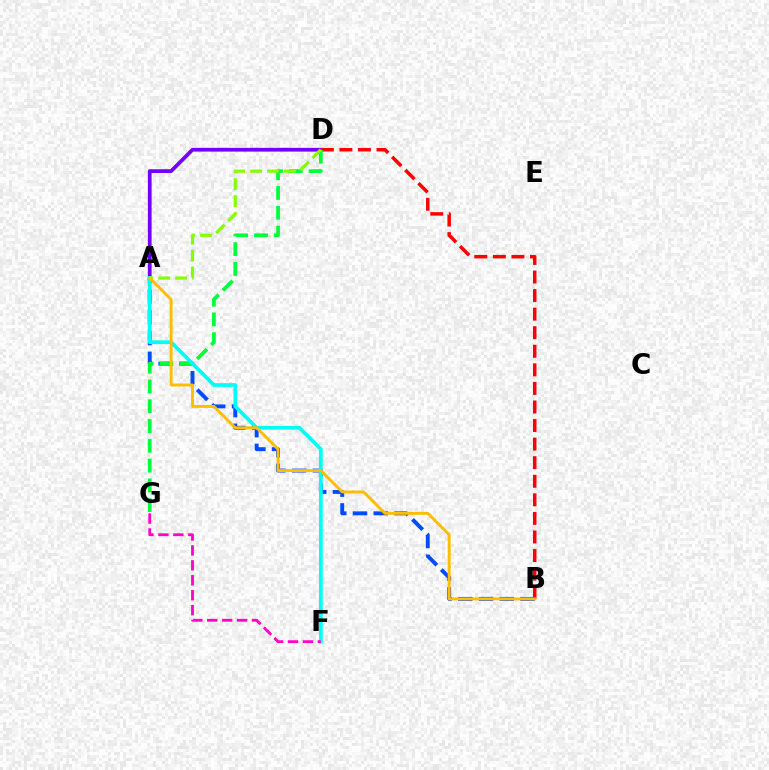{('A', 'B'): [{'color': '#004bff', 'line_style': 'dashed', 'thickness': 2.82}, {'color': '#ffbd00', 'line_style': 'solid', 'thickness': 2.11}], ('A', 'D'): [{'color': '#7200ff', 'line_style': 'solid', 'thickness': 2.69}, {'color': '#84ff00', 'line_style': 'dashed', 'thickness': 2.3}], ('B', 'D'): [{'color': '#ff0000', 'line_style': 'dashed', 'thickness': 2.52}], ('D', 'G'): [{'color': '#00ff39', 'line_style': 'dashed', 'thickness': 2.69}], ('A', 'F'): [{'color': '#00fff6', 'line_style': 'solid', 'thickness': 2.68}], ('F', 'G'): [{'color': '#ff00cf', 'line_style': 'dashed', 'thickness': 2.03}]}